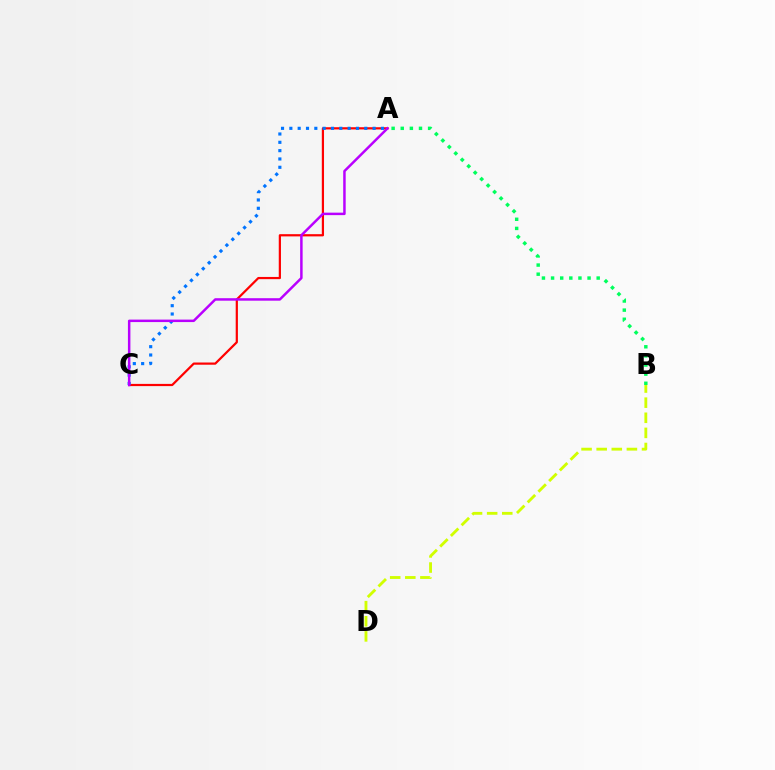{('A', 'C'): [{'color': '#ff0000', 'line_style': 'solid', 'thickness': 1.59}, {'color': '#0074ff', 'line_style': 'dotted', 'thickness': 2.26}, {'color': '#b900ff', 'line_style': 'solid', 'thickness': 1.79}], ('B', 'D'): [{'color': '#d1ff00', 'line_style': 'dashed', 'thickness': 2.05}], ('A', 'B'): [{'color': '#00ff5c', 'line_style': 'dotted', 'thickness': 2.48}]}